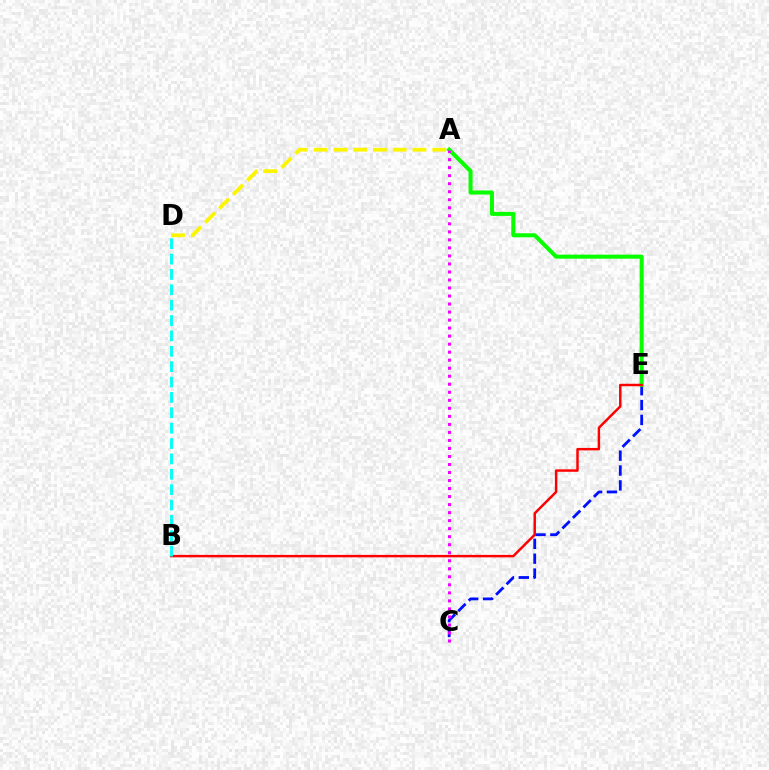{('C', 'E'): [{'color': '#0010ff', 'line_style': 'dashed', 'thickness': 2.02}], ('A', 'E'): [{'color': '#08ff00', 'line_style': 'solid', 'thickness': 2.92}], ('A', 'C'): [{'color': '#ee00ff', 'line_style': 'dotted', 'thickness': 2.18}], ('A', 'D'): [{'color': '#fcf500', 'line_style': 'dashed', 'thickness': 2.69}], ('B', 'E'): [{'color': '#ff0000', 'line_style': 'solid', 'thickness': 1.77}], ('B', 'D'): [{'color': '#00fff6', 'line_style': 'dashed', 'thickness': 2.09}]}